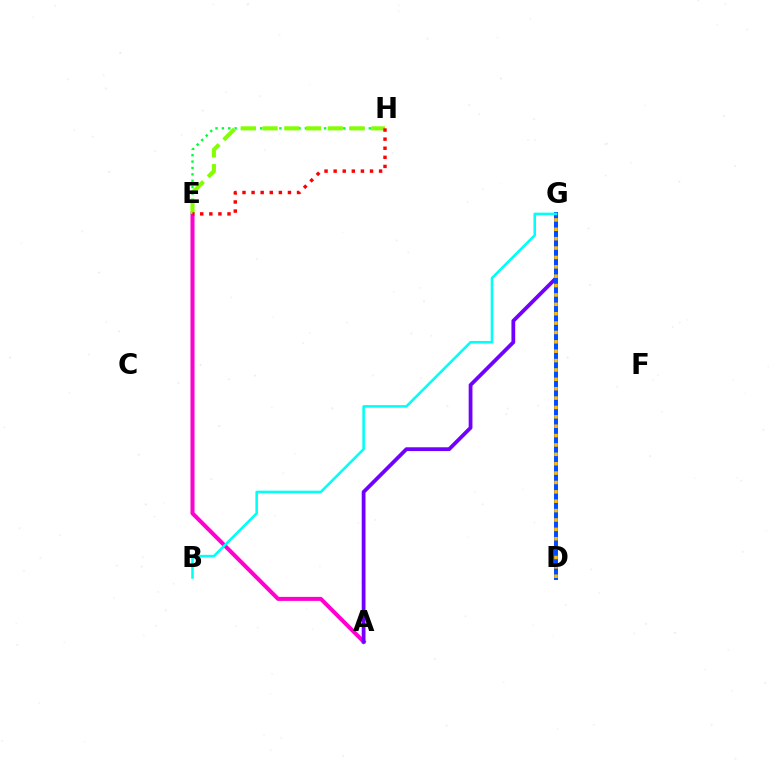{('A', 'E'): [{'color': '#ff00cf', 'line_style': 'solid', 'thickness': 2.9}], ('E', 'H'): [{'color': '#00ff39', 'line_style': 'dotted', 'thickness': 1.74}, {'color': '#84ff00', 'line_style': 'dashed', 'thickness': 2.95}, {'color': '#ff0000', 'line_style': 'dotted', 'thickness': 2.47}], ('A', 'G'): [{'color': '#7200ff', 'line_style': 'solid', 'thickness': 2.72}], ('D', 'G'): [{'color': '#004bff', 'line_style': 'solid', 'thickness': 2.84}, {'color': '#ffbd00', 'line_style': 'dotted', 'thickness': 2.55}], ('B', 'G'): [{'color': '#00fff6', 'line_style': 'solid', 'thickness': 1.84}]}